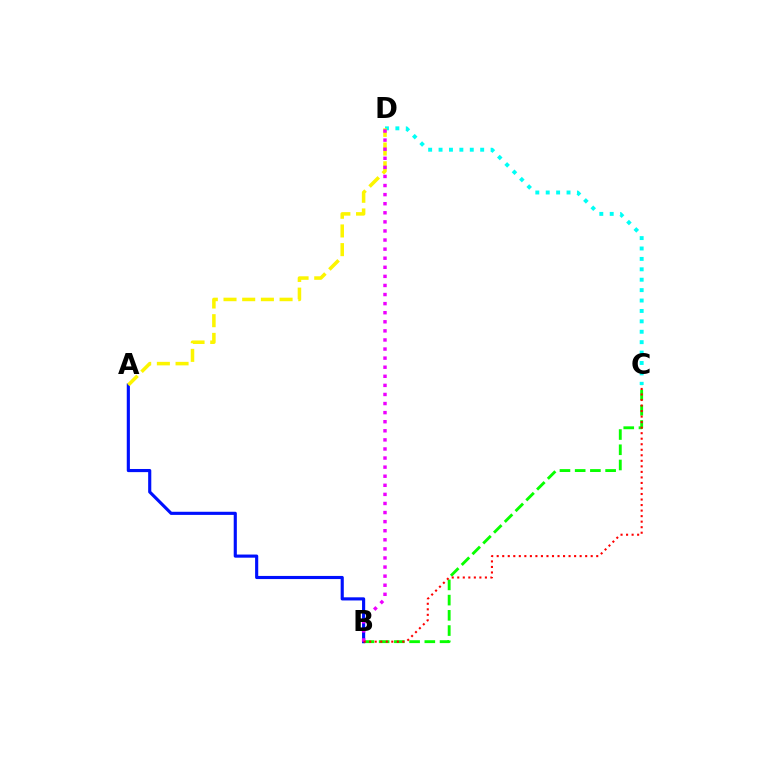{('B', 'C'): [{'color': '#08ff00', 'line_style': 'dashed', 'thickness': 2.07}, {'color': '#ff0000', 'line_style': 'dotted', 'thickness': 1.5}], ('C', 'D'): [{'color': '#00fff6', 'line_style': 'dotted', 'thickness': 2.83}], ('A', 'B'): [{'color': '#0010ff', 'line_style': 'solid', 'thickness': 2.26}], ('A', 'D'): [{'color': '#fcf500', 'line_style': 'dashed', 'thickness': 2.54}], ('B', 'D'): [{'color': '#ee00ff', 'line_style': 'dotted', 'thickness': 2.47}]}